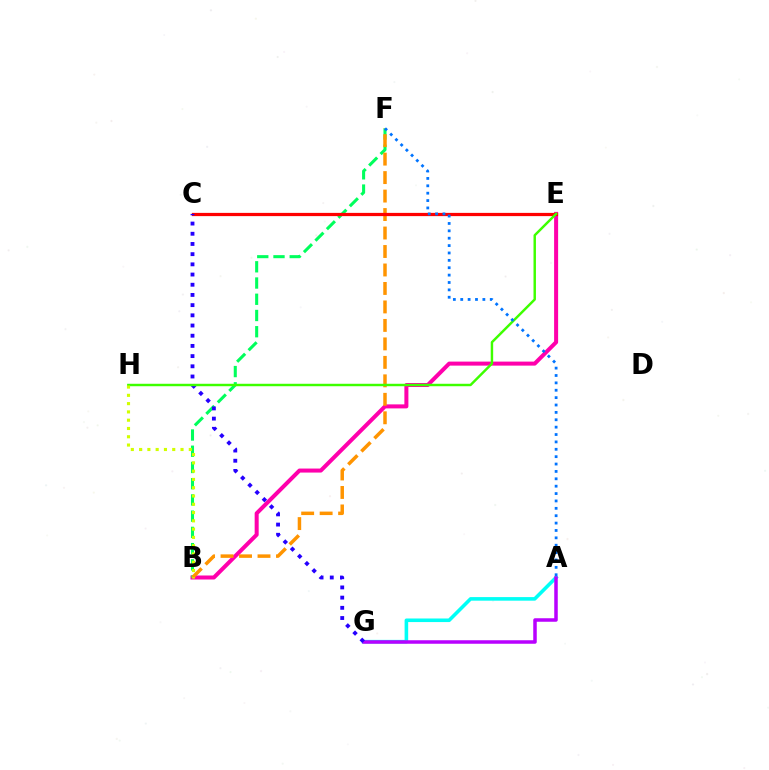{('B', 'E'): [{'color': '#ff00ac', 'line_style': 'solid', 'thickness': 2.89}], ('B', 'F'): [{'color': '#00ff5c', 'line_style': 'dashed', 'thickness': 2.21}, {'color': '#ff9400', 'line_style': 'dashed', 'thickness': 2.51}], ('A', 'G'): [{'color': '#00fff6', 'line_style': 'solid', 'thickness': 2.58}, {'color': '#b900ff', 'line_style': 'solid', 'thickness': 2.53}], ('C', 'E'): [{'color': '#ff0000', 'line_style': 'solid', 'thickness': 2.33}], ('C', 'G'): [{'color': '#2500ff', 'line_style': 'dotted', 'thickness': 2.77}], ('E', 'H'): [{'color': '#3dff00', 'line_style': 'solid', 'thickness': 1.76}], ('B', 'H'): [{'color': '#d1ff00', 'line_style': 'dotted', 'thickness': 2.25}], ('A', 'F'): [{'color': '#0074ff', 'line_style': 'dotted', 'thickness': 2.01}]}